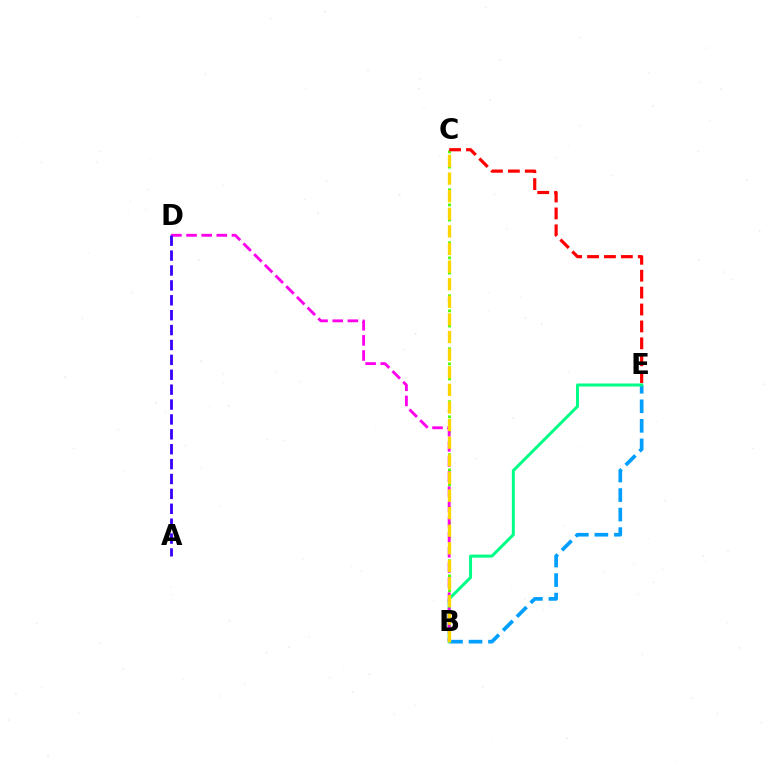{('B', 'E'): [{'color': '#009eff', 'line_style': 'dashed', 'thickness': 2.65}, {'color': '#00ff86', 'line_style': 'solid', 'thickness': 2.17}], ('B', 'C'): [{'color': '#4fff00', 'line_style': 'dotted', 'thickness': 2.06}, {'color': '#ffd500', 'line_style': 'dashed', 'thickness': 2.39}], ('C', 'E'): [{'color': '#ff0000', 'line_style': 'dashed', 'thickness': 2.3}], ('B', 'D'): [{'color': '#ff00ed', 'line_style': 'dashed', 'thickness': 2.06}], ('A', 'D'): [{'color': '#3700ff', 'line_style': 'dashed', 'thickness': 2.02}]}